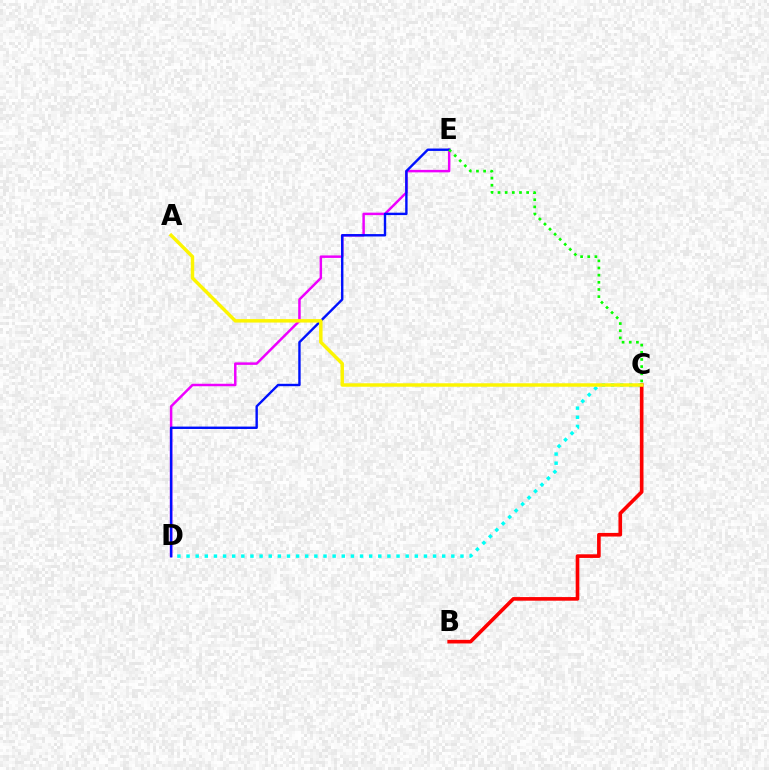{('D', 'E'): [{'color': '#ee00ff', 'line_style': 'solid', 'thickness': 1.79}, {'color': '#0010ff', 'line_style': 'solid', 'thickness': 1.73}], ('C', 'D'): [{'color': '#00fff6', 'line_style': 'dotted', 'thickness': 2.48}], ('C', 'E'): [{'color': '#08ff00', 'line_style': 'dotted', 'thickness': 1.94}], ('B', 'C'): [{'color': '#ff0000', 'line_style': 'solid', 'thickness': 2.62}], ('A', 'C'): [{'color': '#fcf500', 'line_style': 'solid', 'thickness': 2.49}]}